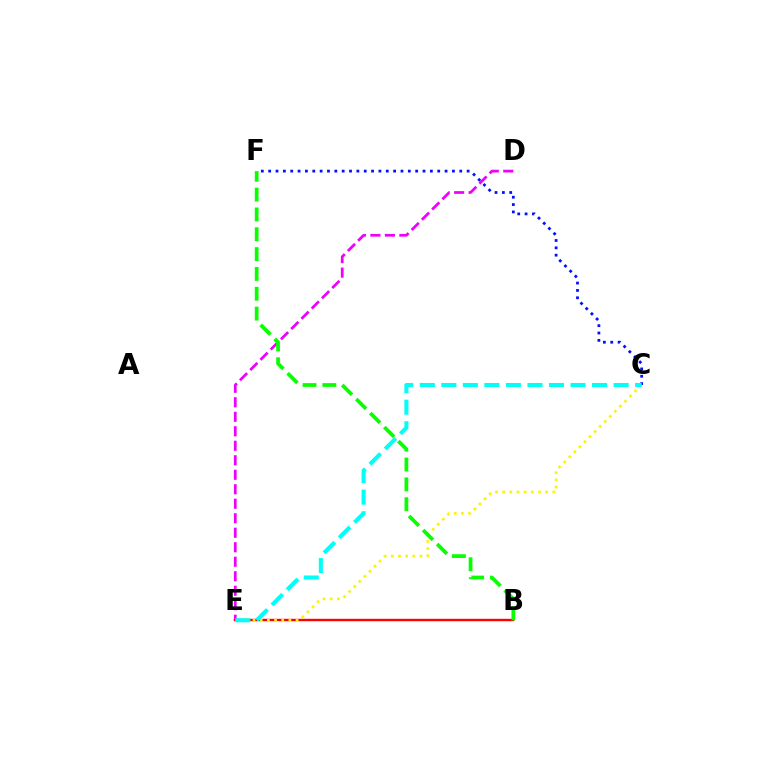{('D', 'E'): [{'color': '#ee00ff', 'line_style': 'dashed', 'thickness': 1.97}], ('C', 'F'): [{'color': '#0010ff', 'line_style': 'dotted', 'thickness': 2.0}], ('B', 'E'): [{'color': '#ff0000', 'line_style': 'solid', 'thickness': 1.72}], ('C', 'E'): [{'color': '#fcf500', 'line_style': 'dotted', 'thickness': 1.95}, {'color': '#00fff6', 'line_style': 'dashed', 'thickness': 2.93}], ('B', 'F'): [{'color': '#08ff00', 'line_style': 'dashed', 'thickness': 2.69}]}